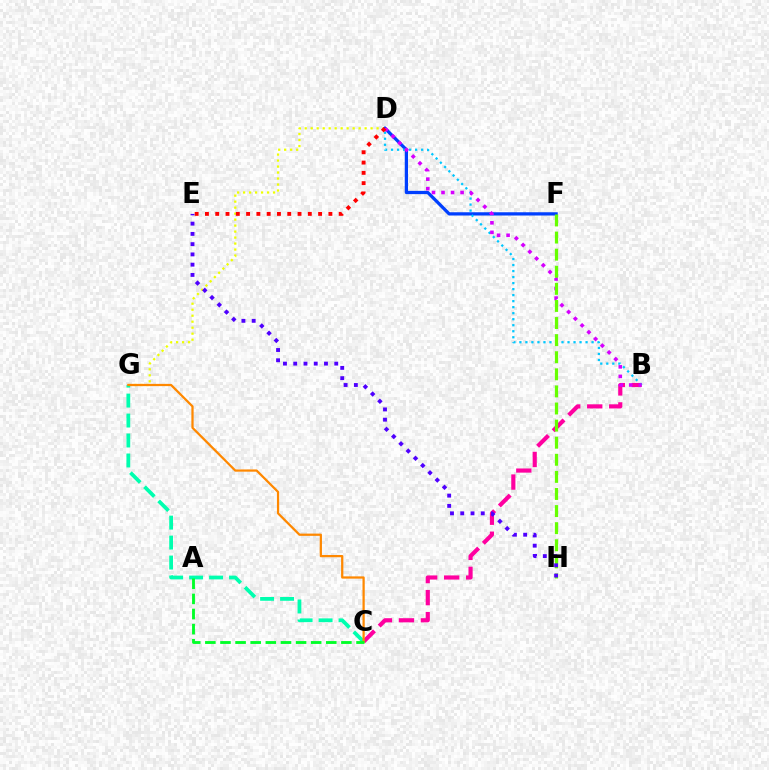{('D', 'G'): [{'color': '#eeff00', 'line_style': 'dotted', 'thickness': 1.63}], ('D', 'F'): [{'color': '#003fff', 'line_style': 'solid', 'thickness': 2.35}], ('B', 'C'): [{'color': '#ff00a0', 'line_style': 'dashed', 'thickness': 2.99}], ('B', 'D'): [{'color': '#00c7ff', 'line_style': 'dotted', 'thickness': 1.63}, {'color': '#d600ff', 'line_style': 'dotted', 'thickness': 2.59}], ('C', 'G'): [{'color': '#00ffaf', 'line_style': 'dashed', 'thickness': 2.71}, {'color': '#ff8800', 'line_style': 'solid', 'thickness': 1.62}], ('A', 'C'): [{'color': '#00ff27', 'line_style': 'dashed', 'thickness': 2.05}], ('D', 'E'): [{'color': '#ff0000', 'line_style': 'dotted', 'thickness': 2.8}], ('F', 'H'): [{'color': '#66ff00', 'line_style': 'dashed', 'thickness': 2.32}], ('E', 'H'): [{'color': '#4f00ff', 'line_style': 'dotted', 'thickness': 2.79}]}